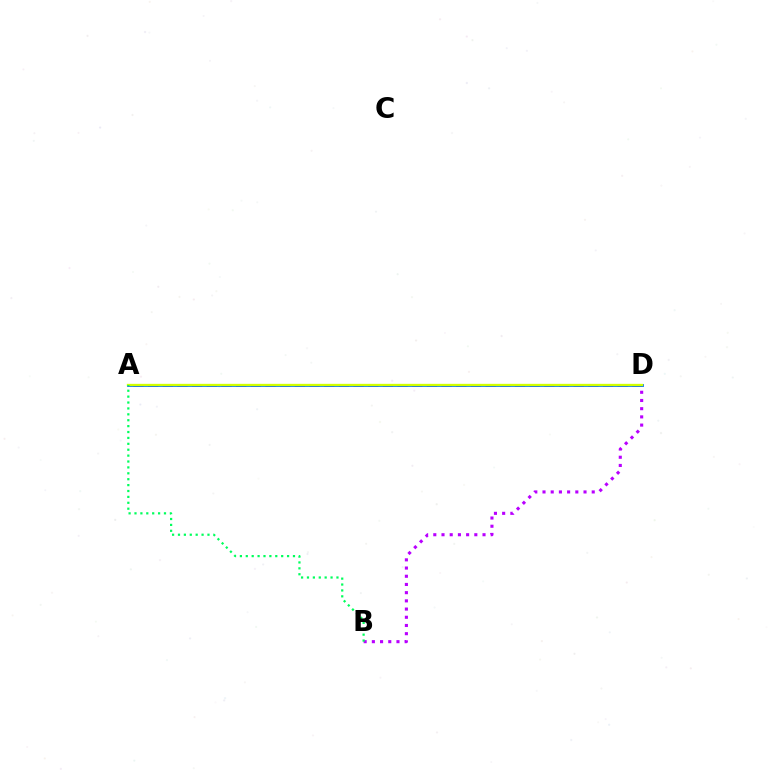{('B', 'D'): [{'color': '#b900ff', 'line_style': 'dotted', 'thickness': 2.23}], ('A', 'D'): [{'color': '#ff0000', 'line_style': 'dashed', 'thickness': 1.99}, {'color': '#0074ff', 'line_style': 'solid', 'thickness': 2.05}, {'color': '#d1ff00', 'line_style': 'solid', 'thickness': 1.67}], ('A', 'B'): [{'color': '#00ff5c', 'line_style': 'dotted', 'thickness': 1.6}]}